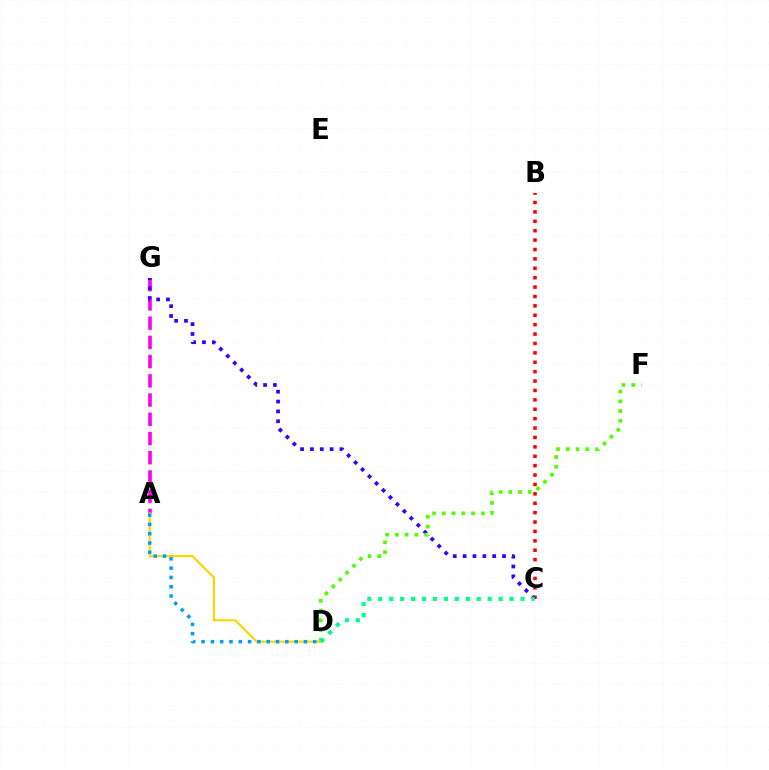{('A', 'G'): [{'color': '#ff00ed', 'line_style': 'dashed', 'thickness': 2.61}], ('A', 'D'): [{'color': '#ffd500', 'line_style': 'solid', 'thickness': 1.58}, {'color': '#009eff', 'line_style': 'dotted', 'thickness': 2.53}], ('B', 'C'): [{'color': '#ff0000', 'line_style': 'dotted', 'thickness': 2.55}], ('C', 'G'): [{'color': '#3700ff', 'line_style': 'dotted', 'thickness': 2.68}], ('D', 'F'): [{'color': '#4fff00', 'line_style': 'dotted', 'thickness': 2.65}], ('C', 'D'): [{'color': '#00ff86', 'line_style': 'dotted', 'thickness': 2.97}]}